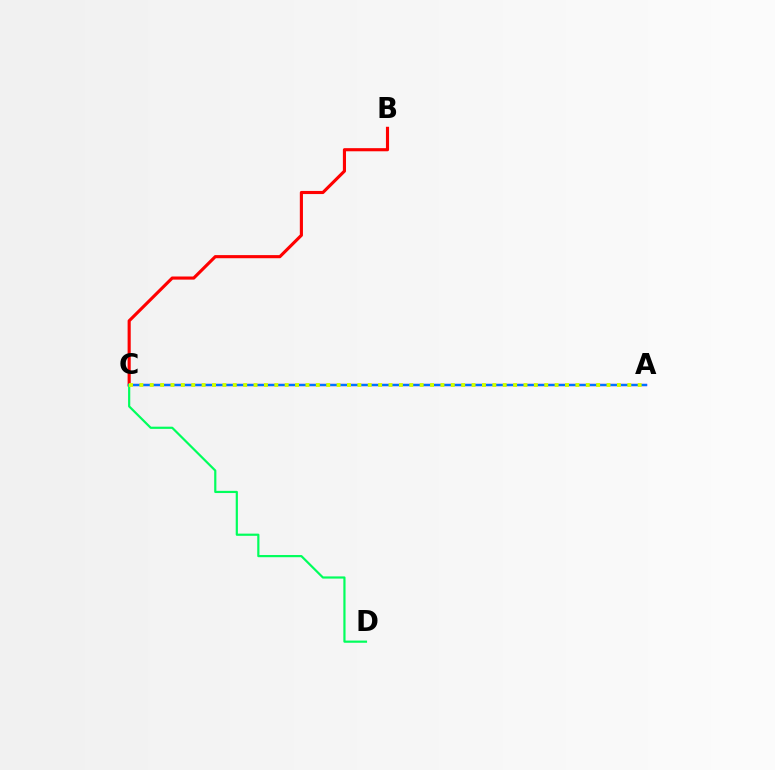{('B', 'C'): [{'color': '#ff0000', 'line_style': 'solid', 'thickness': 2.25}], ('A', 'C'): [{'color': '#b900ff', 'line_style': 'solid', 'thickness': 1.64}, {'color': '#0074ff', 'line_style': 'solid', 'thickness': 1.66}, {'color': '#d1ff00', 'line_style': 'dotted', 'thickness': 2.82}], ('C', 'D'): [{'color': '#00ff5c', 'line_style': 'solid', 'thickness': 1.58}]}